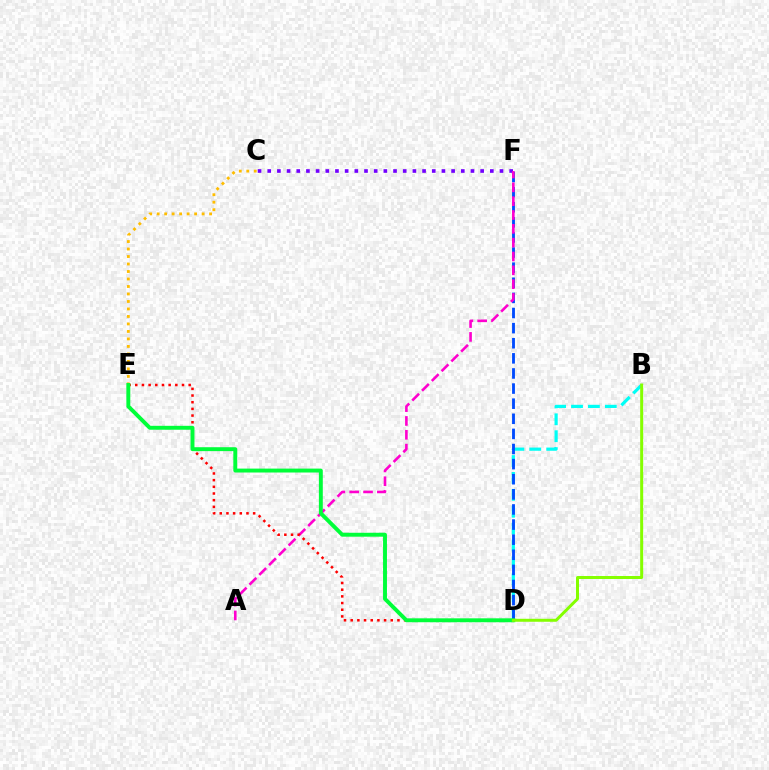{('B', 'D'): [{'color': '#00fff6', 'line_style': 'dashed', 'thickness': 2.3}, {'color': '#84ff00', 'line_style': 'solid', 'thickness': 2.15}], ('C', 'F'): [{'color': '#7200ff', 'line_style': 'dotted', 'thickness': 2.63}], ('D', 'F'): [{'color': '#004bff', 'line_style': 'dashed', 'thickness': 2.05}], ('C', 'E'): [{'color': '#ffbd00', 'line_style': 'dotted', 'thickness': 2.04}], ('A', 'F'): [{'color': '#ff00cf', 'line_style': 'dashed', 'thickness': 1.88}], ('D', 'E'): [{'color': '#ff0000', 'line_style': 'dotted', 'thickness': 1.81}, {'color': '#00ff39', 'line_style': 'solid', 'thickness': 2.82}]}